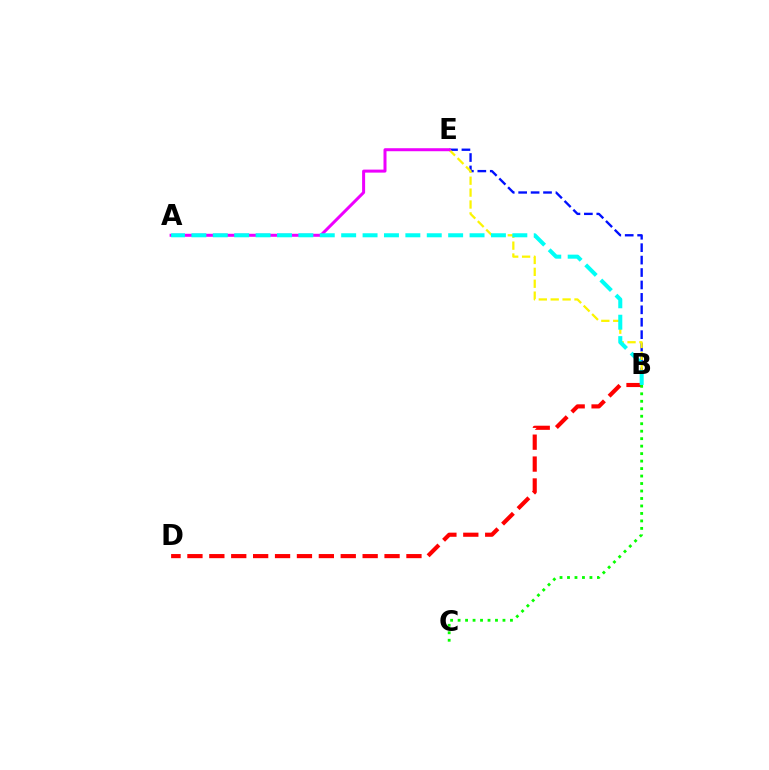{('B', 'E'): [{'color': '#0010ff', 'line_style': 'dashed', 'thickness': 1.69}, {'color': '#fcf500', 'line_style': 'dashed', 'thickness': 1.62}], ('B', 'D'): [{'color': '#ff0000', 'line_style': 'dashed', 'thickness': 2.98}], ('A', 'E'): [{'color': '#ee00ff', 'line_style': 'solid', 'thickness': 2.17}], ('A', 'B'): [{'color': '#00fff6', 'line_style': 'dashed', 'thickness': 2.91}], ('B', 'C'): [{'color': '#08ff00', 'line_style': 'dotted', 'thickness': 2.03}]}